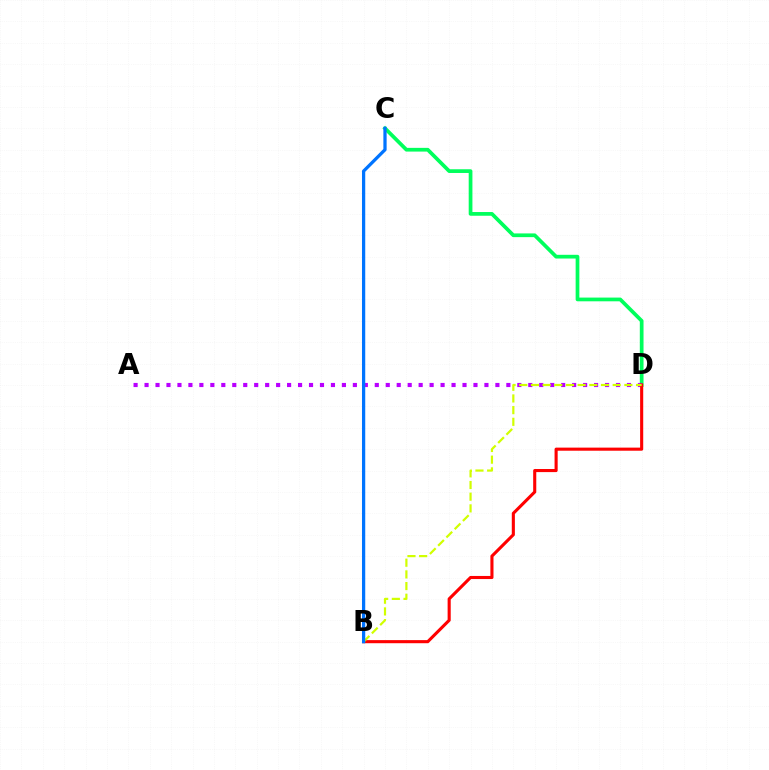{('C', 'D'): [{'color': '#00ff5c', 'line_style': 'solid', 'thickness': 2.68}], ('A', 'D'): [{'color': '#b900ff', 'line_style': 'dotted', 'thickness': 2.98}], ('B', 'D'): [{'color': '#ff0000', 'line_style': 'solid', 'thickness': 2.23}, {'color': '#d1ff00', 'line_style': 'dashed', 'thickness': 1.59}], ('B', 'C'): [{'color': '#0074ff', 'line_style': 'solid', 'thickness': 2.34}]}